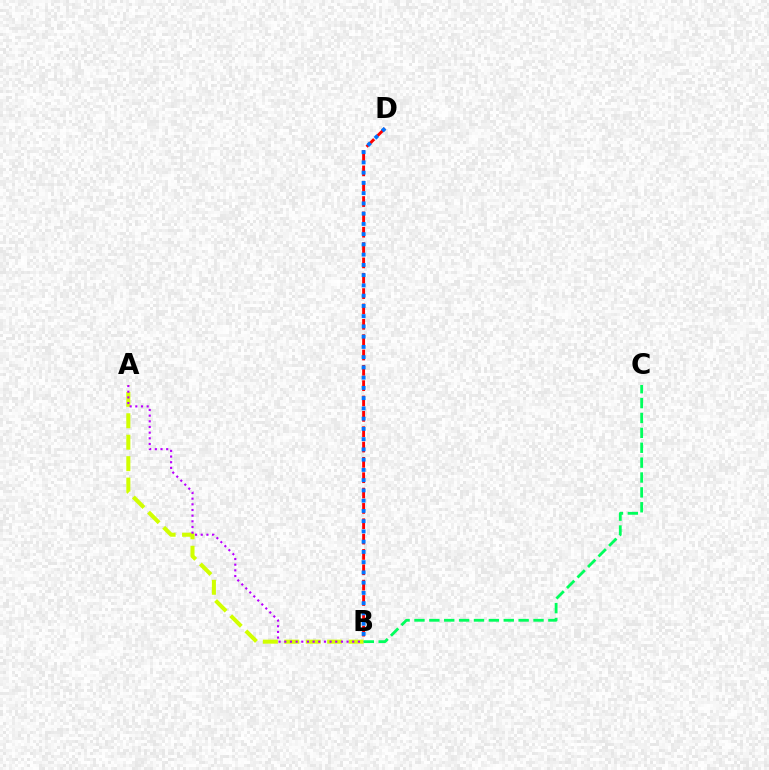{('B', 'D'): [{'color': '#ff0000', 'line_style': 'dashed', 'thickness': 2.08}, {'color': '#0074ff', 'line_style': 'dotted', 'thickness': 2.78}], ('A', 'B'): [{'color': '#d1ff00', 'line_style': 'dashed', 'thickness': 2.91}, {'color': '#b900ff', 'line_style': 'dotted', 'thickness': 1.54}], ('B', 'C'): [{'color': '#00ff5c', 'line_style': 'dashed', 'thickness': 2.02}]}